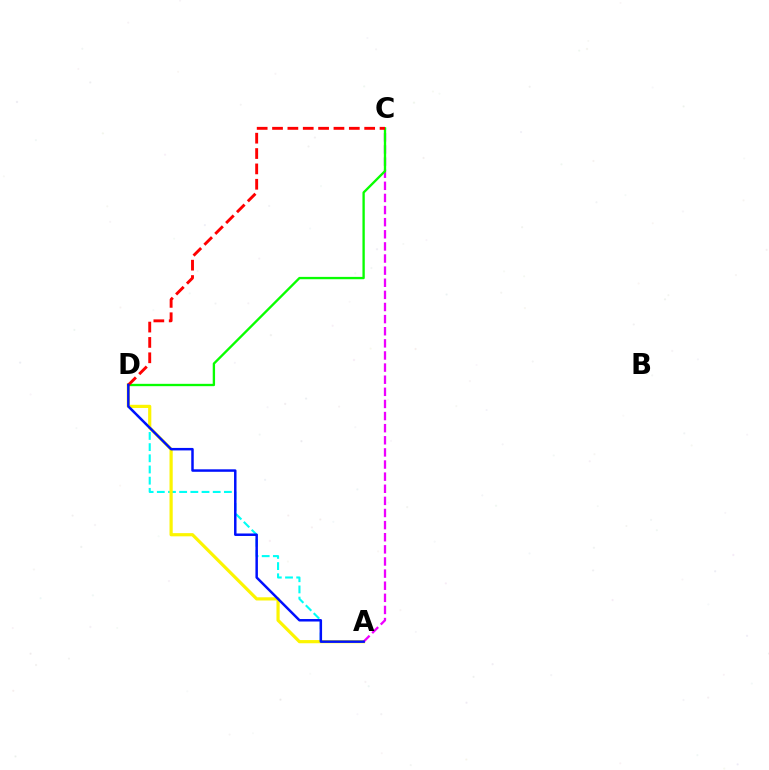{('A', 'D'): [{'color': '#00fff6', 'line_style': 'dashed', 'thickness': 1.52}, {'color': '#fcf500', 'line_style': 'solid', 'thickness': 2.3}, {'color': '#0010ff', 'line_style': 'solid', 'thickness': 1.79}], ('A', 'C'): [{'color': '#ee00ff', 'line_style': 'dashed', 'thickness': 1.65}], ('C', 'D'): [{'color': '#08ff00', 'line_style': 'solid', 'thickness': 1.68}, {'color': '#ff0000', 'line_style': 'dashed', 'thickness': 2.09}]}